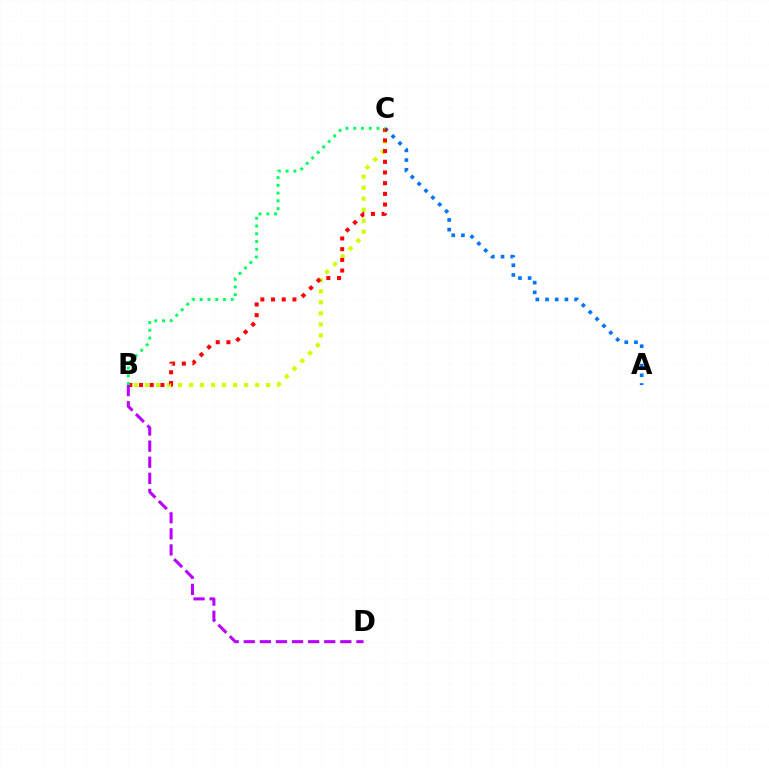{('B', 'C'): [{'color': '#d1ff00', 'line_style': 'dotted', 'thickness': 3.0}, {'color': '#ff0000', 'line_style': 'dotted', 'thickness': 2.91}, {'color': '#00ff5c', 'line_style': 'dotted', 'thickness': 2.11}], ('A', 'C'): [{'color': '#0074ff', 'line_style': 'dotted', 'thickness': 2.63}], ('B', 'D'): [{'color': '#b900ff', 'line_style': 'dashed', 'thickness': 2.19}]}